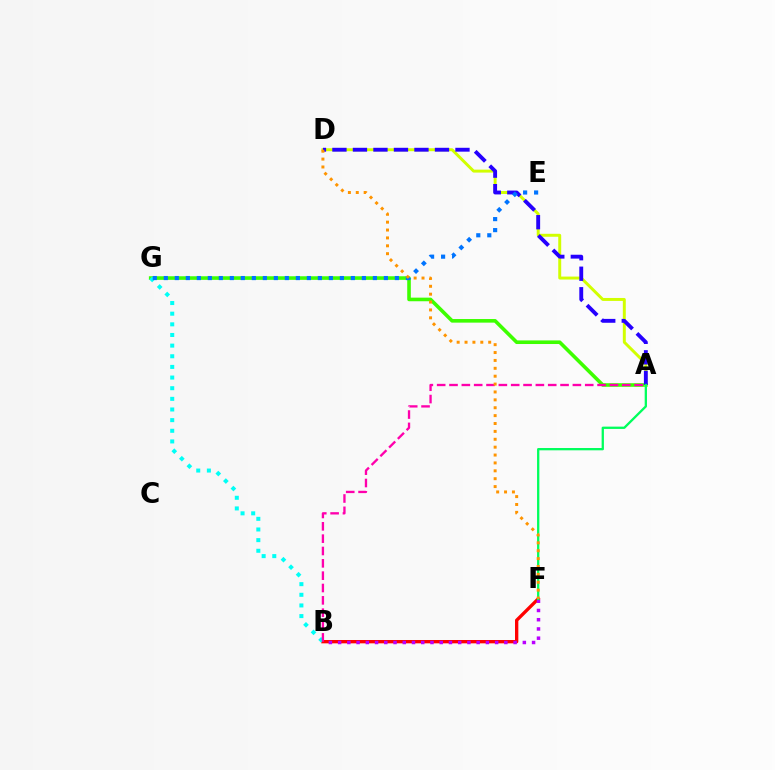{('A', 'G'): [{'color': '#3dff00', 'line_style': 'solid', 'thickness': 2.59}], ('B', 'F'): [{'color': '#ff0000', 'line_style': 'solid', 'thickness': 2.4}, {'color': '#b900ff', 'line_style': 'dotted', 'thickness': 2.51}], ('A', 'D'): [{'color': '#d1ff00', 'line_style': 'solid', 'thickness': 2.12}, {'color': '#2500ff', 'line_style': 'dashed', 'thickness': 2.79}], ('B', 'G'): [{'color': '#00fff6', 'line_style': 'dotted', 'thickness': 2.89}], ('A', 'B'): [{'color': '#ff00ac', 'line_style': 'dashed', 'thickness': 1.68}], ('A', 'F'): [{'color': '#00ff5c', 'line_style': 'solid', 'thickness': 1.65}], ('E', 'G'): [{'color': '#0074ff', 'line_style': 'dotted', 'thickness': 2.99}], ('D', 'F'): [{'color': '#ff9400', 'line_style': 'dotted', 'thickness': 2.14}]}